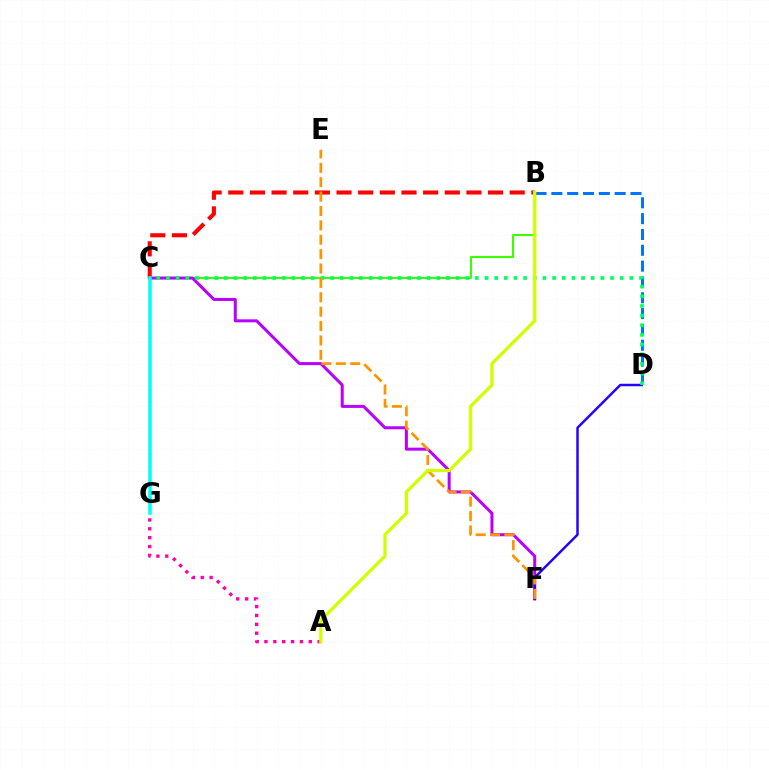{('B', 'C'): [{'color': '#3dff00', 'line_style': 'solid', 'thickness': 1.53}, {'color': '#ff0000', 'line_style': 'dashed', 'thickness': 2.94}], ('C', 'F'): [{'color': '#b900ff', 'line_style': 'solid', 'thickness': 2.17}], ('D', 'F'): [{'color': '#2500ff', 'line_style': 'solid', 'thickness': 1.77}], ('B', 'D'): [{'color': '#0074ff', 'line_style': 'dashed', 'thickness': 2.15}], ('C', 'D'): [{'color': '#00ff5c', 'line_style': 'dotted', 'thickness': 2.62}], ('A', 'G'): [{'color': '#ff00ac', 'line_style': 'dotted', 'thickness': 2.41}], ('E', 'F'): [{'color': '#ff9400', 'line_style': 'dashed', 'thickness': 1.95}], ('A', 'B'): [{'color': '#d1ff00', 'line_style': 'solid', 'thickness': 2.36}], ('C', 'G'): [{'color': '#00fff6', 'line_style': 'solid', 'thickness': 2.54}]}